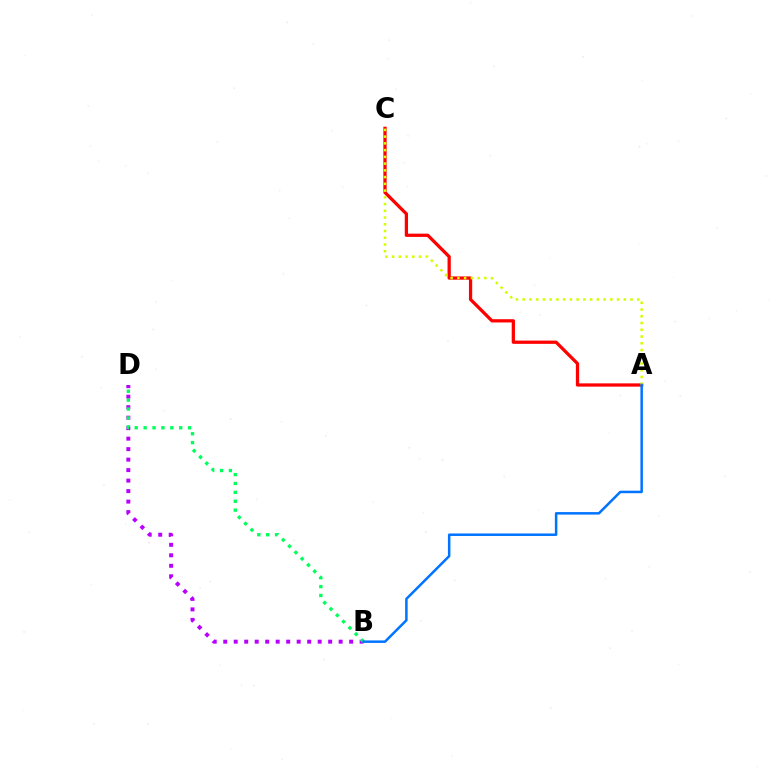{('A', 'C'): [{'color': '#ff0000', 'line_style': 'solid', 'thickness': 2.35}, {'color': '#d1ff00', 'line_style': 'dotted', 'thickness': 1.83}], ('B', 'D'): [{'color': '#b900ff', 'line_style': 'dotted', 'thickness': 2.85}, {'color': '#00ff5c', 'line_style': 'dotted', 'thickness': 2.41}], ('A', 'B'): [{'color': '#0074ff', 'line_style': 'solid', 'thickness': 1.8}]}